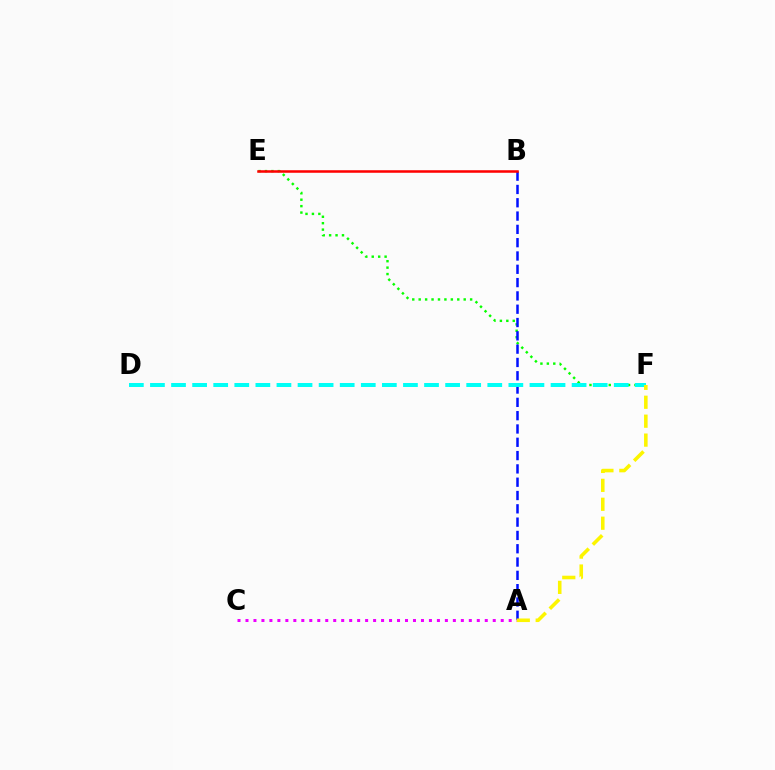{('E', 'F'): [{'color': '#08ff00', 'line_style': 'dotted', 'thickness': 1.75}], ('A', 'B'): [{'color': '#0010ff', 'line_style': 'dashed', 'thickness': 1.81}], ('A', 'C'): [{'color': '#ee00ff', 'line_style': 'dotted', 'thickness': 2.17}], ('D', 'F'): [{'color': '#00fff6', 'line_style': 'dashed', 'thickness': 2.86}], ('B', 'E'): [{'color': '#ff0000', 'line_style': 'solid', 'thickness': 1.82}], ('A', 'F'): [{'color': '#fcf500', 'line_style': 'dashed', 'thickness': 2.57}]}